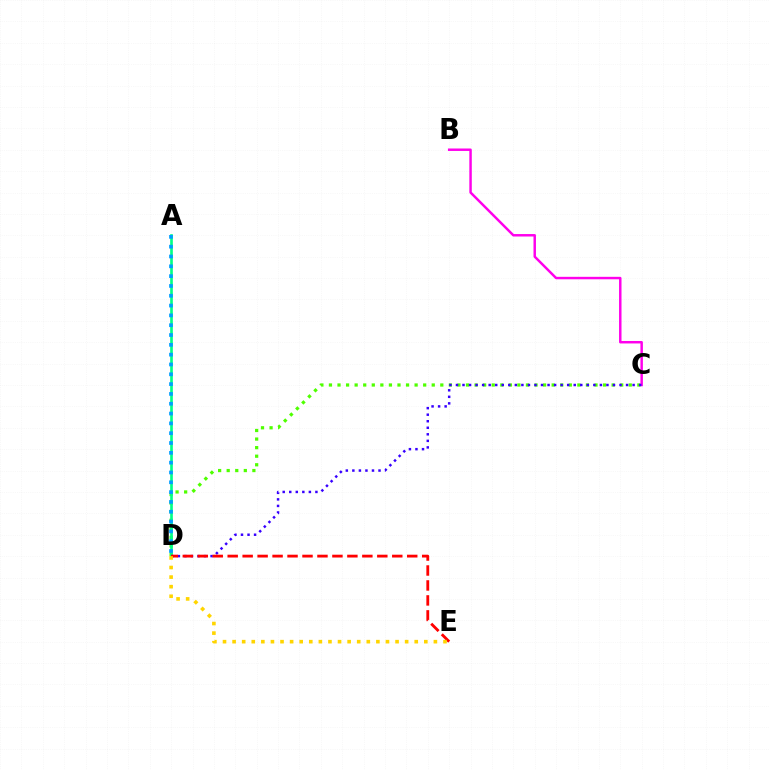{('C', 'D'): [{'color': '#4fff00', 'line_style': 'dotted', 'thickness': 2.33}, {'color': '#3700ff', 'line_style': 'dotted', 'thickness': 1.78}], ('A', 'D'): [{'color': '#00ff86', 'line_style': 'solid', 'thickness': 1.92}, {'color': '#009eff', 'line_style': 'dotted', 'thickness': 2.67}], ('B', 'C'): [{'color': '#ff00ed', 'line_style': 'solid', 'thickness': 1.77}], ('D', 'E'): [{'color': '#ff0000', 'line_style': 'dashed', 'thickness': 2.03}, {'color': '#ffd500', 'line_style': 'dotted', 'thickness': 2.6}]}